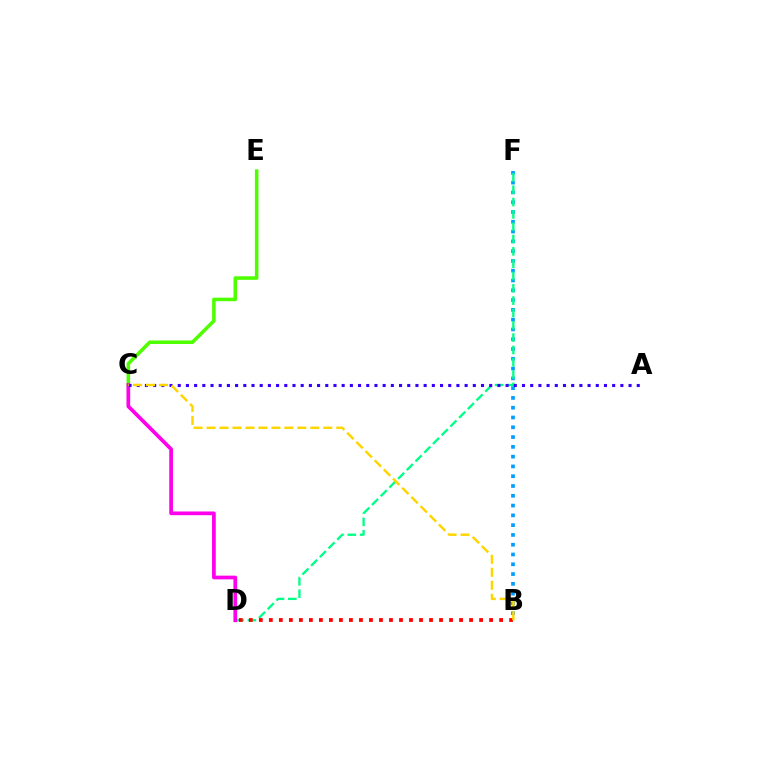{('B', 'F'): [{'color': '#009eff', 'line_style': 'dotted', 'thickness': 2.66}], ('C', 'E'): [{'color': '#4fff00', 'line_style': 'solid', 'thickness': 2.56}], ('D', 'F'): [{'color': '#00ff86', 'line_style': 'dashed', 'thickness': 1.67}], ('C', 'D'): [{'color': '#ff00ed', 'line_style': 'solid', 'thickness': 2.67}], ('B', 'D'): [{'color': '#ff0000', 'line_style': 'dotted', 'thickness': 2.72}], ('A', 'C'): [{'color': '#3700ff', 'line_style': 'dotted', 'thickness': 2.23}], ('B', 'C'): [{'color': '#ffd500', 'line_style': 'dashed', 'thickness': 1.76}]}